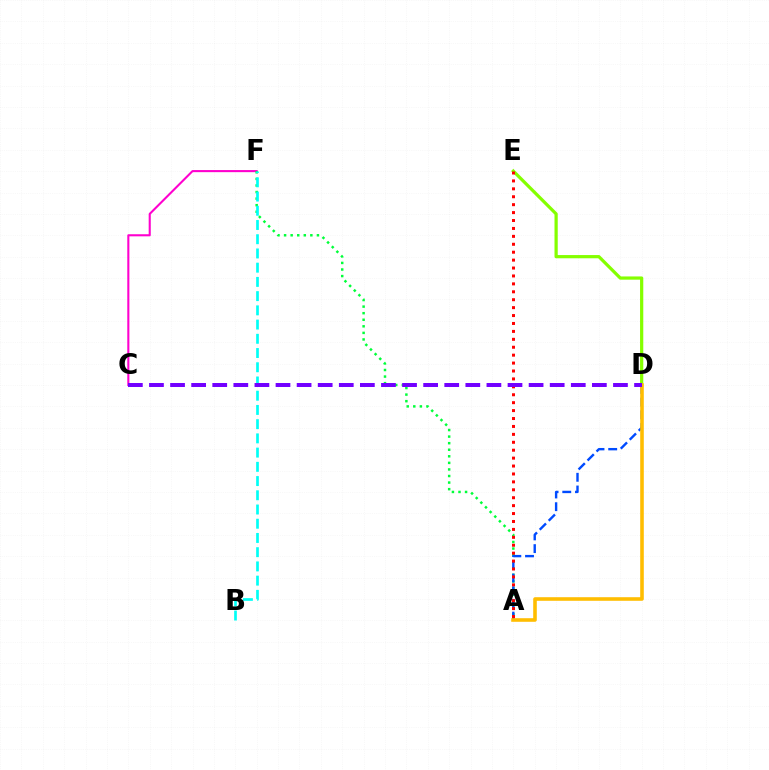{('C', 'F'): [{'color': '#ff00cf', 'line_style': 'solid', 'thickness': 1.51}], ('A', 'F'): [{'color': '#00ff39', 'line_style': 'dotted', 'thickness': 1.78}], ('B', 'F'): [{'color': '#00fff6', 'line_style': 'dashed', 'thickness': 1.93}], ('D', 'E'): [{'color': '#84ff00', 'line_style': 'solid', 'thickness': 2.32}], ('A', 'D'): [{'color': '#004bff', 'line_style': 'dashed', 'thickness': 1.72}, {'color': '#ffbd00', 'line_style': 'solid', 'thickness': 2.58}], ('A', 'E'): [{'color': '#ff0000', 'line_style': 'dotted', 'thickness': 2.15}], ('C', 'D'): [{'color': '#7200ff', 'line_style': 'dashed', 'thickness': 2.87}]}